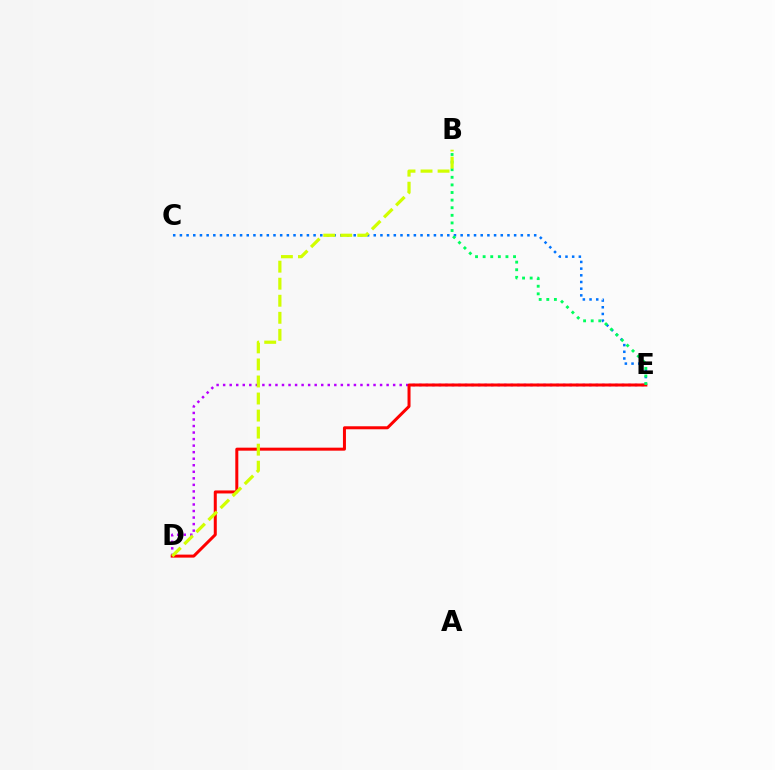{('D', 'E'): [{'color': '#b900ff', 'line_style': 'dotted', 'thickness': 1.78}, {'color': '#ff0000', 'line_style': 'solid', 'thickness': 2.16}], ('C', 'E'): [{'color': '#0074ff', 'line_style': 'dotted', 'thickness': 1.82}], ('B', 'E'): [{'color': '#00ff5c', 'line_style': 'dotted', 'thickness': 2.07}], ('B', 'D'): [{'color': '#d1ff00', 'line_style': 'dashed', 'thickness': 2.32}]}